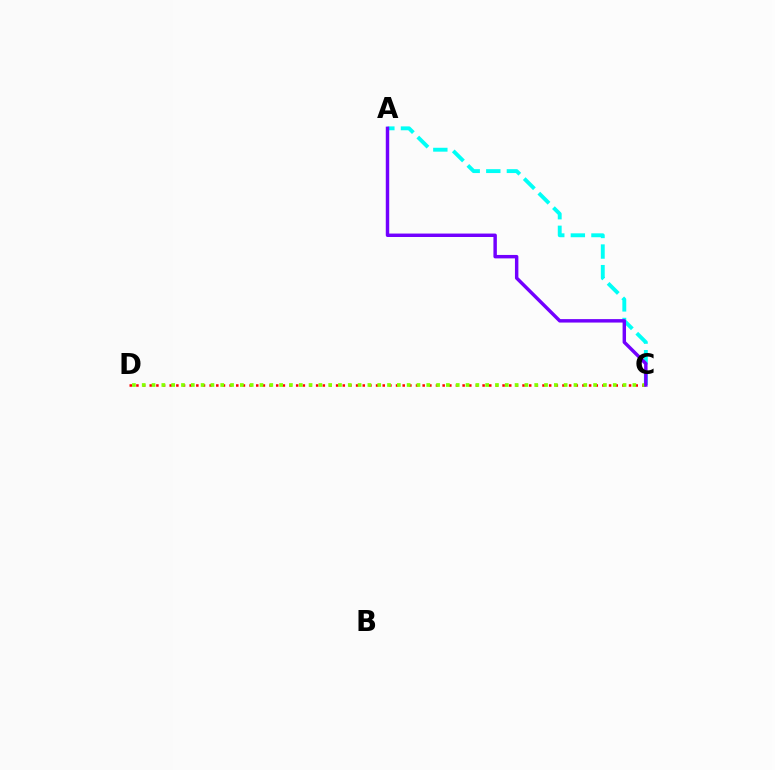{('C', 'D'): [{'color': '#ff0000', 'line_style': 'dotted', 'thickness': 1.81}, {'color': '#84ff00', 'line_style': 'dotted', 'thickness': 2.67}], ('A', 'C'): [{'color': '#00fff6', 'line_style': 'dashed', 'thickness': 2.8}, {'color': '#7200ff', 'line_style': 'solid', 'thickness': 2.48}]}